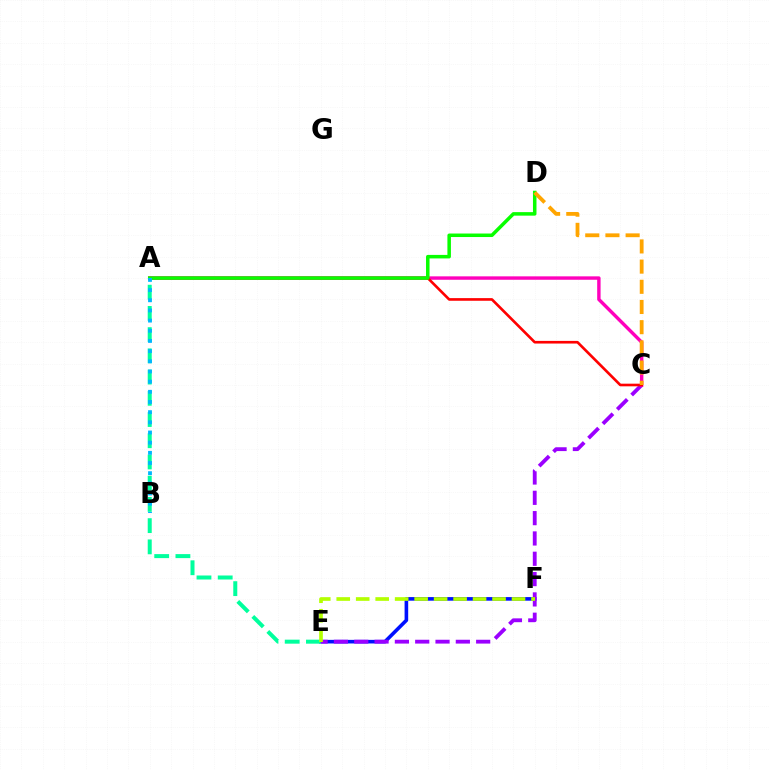{('E', 'F'): [{'color': '#0010ff', 'line_style': 'solid', 'thickness': 2.6}, {'color': '#b3ff00', 'line_style': 'dashed', 'thickness': 2.65}], ('A', 'E'): [{'color': '#00ff9d', 'line_style': 'dashed', 'thickness': 2.88}], ('C', 'E'): [{'color': '#9b00ff', 'line_style': 'dashed', 'thickness': 2.76}], ('A', 'C'): [{'color': '#ff00bd', 'line_style': 'solid', 'thickness': 2.46}, {'color': '#ff0000', 'line_style': 'solid', 'thickness': 1.9}], ('A', 'D'): [{'color': '#08ff00', 'line_style': 'solid', 'thickness': 2.53}], ('A', 'B'): [{'color': '#00b5ff', 'line_style': 'dotted', 'thickness': 2.76}], ('C', 'D'): [{'color': '#ffa500', 'line_style': 'dashed', 'thickness': 2.74}]}